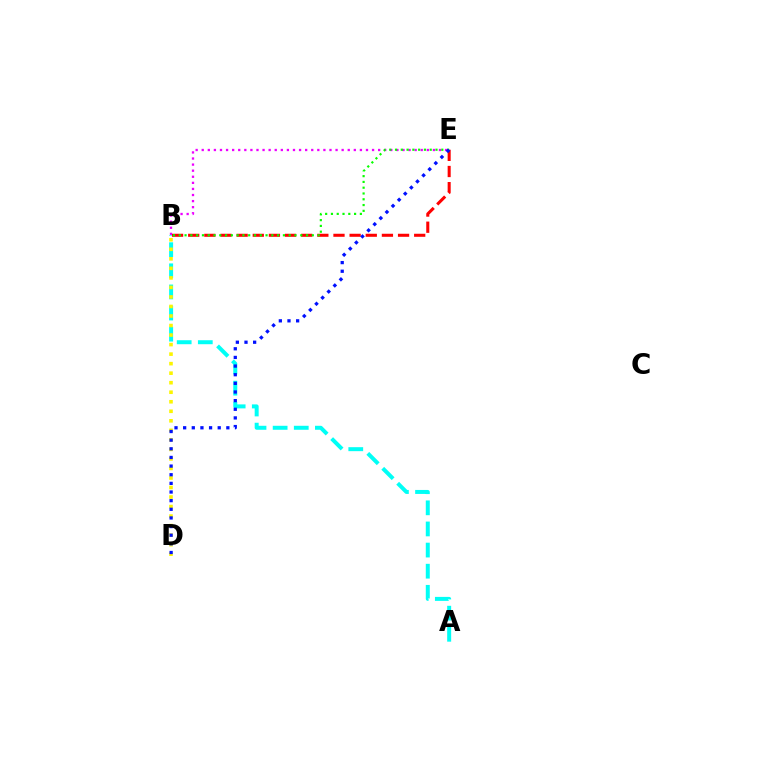{('B', 'E'): [{'color': '#ee00ff', 'line_style': 'dotted', 'thickness': 1.65}, {'color': '#ff0000', 'line_style': 'dashed', 'thickness': 2.19}, {'color': '#08ff00', 'line_style': 'dotted', 'thickness': 1.57}], ('A', 'B'): [{'color': '#00fff6', 'line_style': 'dashed', 'thickness': 2.87}], ('B', 'D'): [{'color': '#fcf500', 'line_style': 'dotted', 'thickness': 2.59}], ('D', 'E'): [{'color': '#0010ff', 'line_style': 'dotted', 'thickness': 2.35}]}